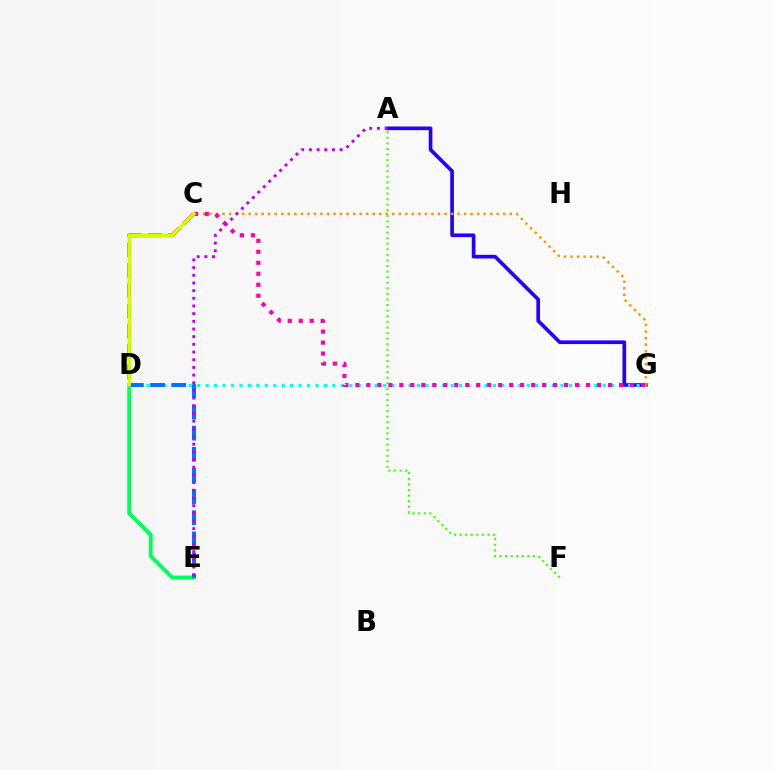{('A', 'G'): [{'color': '#2500ff', 'line_style': 'solid', 'thickness': 2.65}], ('D', 'G'): [{'color': '#00fff6', 'line_style': 'dotted', 'thickness': 2.3}], ('C', 'D'): [{'color': '#ff0000', 'line_style': 'dashed', 'thickness': 2.76}, {'color': '#d1ff00', 'line_style': 'solid', 'thickness': 2.48}], ('C', 'G'): [{'color': '#ff9400', 'line_style': 'dotted', 'thickness': 1.77}, {'color': '#ff00ac', 'line_style': 'dotted', 'thickness': 2.98}], ('D', 'E'): [{'color': '#00ff5c', 'line_style': 'solid', 'thickness': 2.8}, {'color': '#0074ff', 'line_style': 'dashed', 'thickness': 2.87}], ('A', 'F'): [{'color': '#3dff00', 'line_style': 'dotted', 'thickness': 1.52}], ('A', 'E'): [{'color': '#b900ff', 'line_style': 'dotted', 'thickness': 2.09}]}